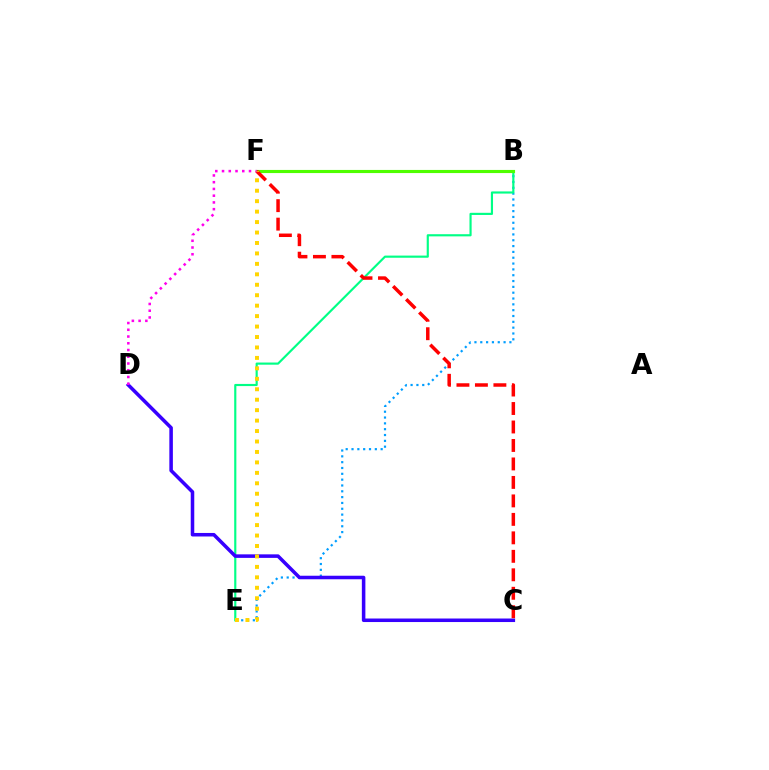{('B', 'E'): [{'color': '#009eff', 'line_style': 'dotted', 'thickness': 1.58}, {'color': '#00ff86', 'line_style': 'solid', 'thickness': 1.55}], ('B', 'F'): [{'color': '#4fff00', 'line_style': 'solid', 'thickness': 2.25}], ('C', 'D'): [{'color': '#3700ff', 'line_style': 'solid', 'thickness': 2.54}], ('C', 'F'): [{'color': '#ff0000', 'line_style': 'dashed', 'thickness': 2.51}], ('E', 'F'): [{'color': '#ffd500', 'line_style': 'dotted', 'thickness': 2.84}], ('D', 'F'): [{'color': '#ff00ed', 'line_style': 'dotted', 'thickness': 1.83}]}